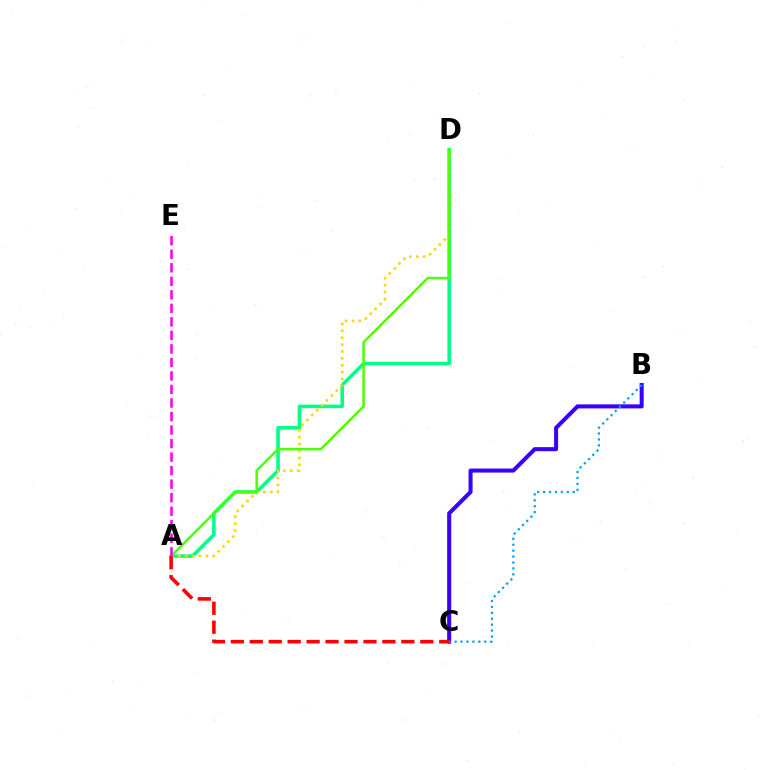{('A', 'D'): [{'color': '#00ff86', 'line_style': 'solid', 'thickness': 2.54}, {'color': '#ffd500', 'line_style': 'dotted', 'thickness': 1.87}, {'color': '#4fff00', 'line_style': 'solid', 'thickness': 1.79}], ('B', 'C'): [{'color': '#3700ff', 'line_style': 'solid', 'thickness': 2.91}, {'color': '#009eff', 'line_style': 'dotted', 'thickness': 1.61}], ('A', 'C'): [{'color': '#ff0000', 'line_style': 'dashed', 'thickness': 2.57}], ('A', 'E'): [{'color': '#ff00ed', 'line_style': 'dashed', 'thickness': 1.84}]}